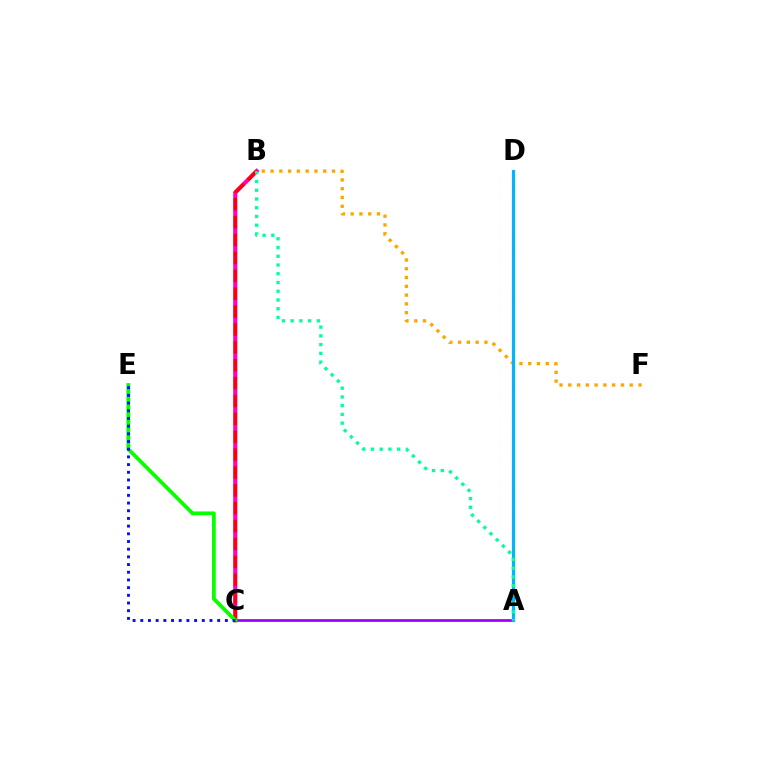{('B', 'F'): [{'color': '#ffa500', 'line_style': 'dotted', 'thickness': 2.39}], ('B', 'C'): [{'color': '#ff00bd', 'line_style': 'solid', 'thickness': 2.97}, {'color': '#ff0000', 'line_style': 'dashed', 'thickness': 2.43}], ('A', 'C'): [{'color': '#9b00ff', 'line_style': 'solid', 'thickness': 1.97}], ('A', 'D'): [{'color': '#b3ff00', 'line_style': 'dotted', 'thickness': 2.32}, {'color': '#00b5ff', 'line_style': 'solid', 'thickness': 2.29}], ('C', 'E'): [{'color': '#08ff00', 'line_style': 'solid', 'thickness': 2.71}, {'color': '#0010ff', 'line_style': 'dotted', 'thickness': 2.09}], ('A', 'B'): [{'color': '#00ff9d', 'line_style': 'dotted', 'thickness': 2.38}]}